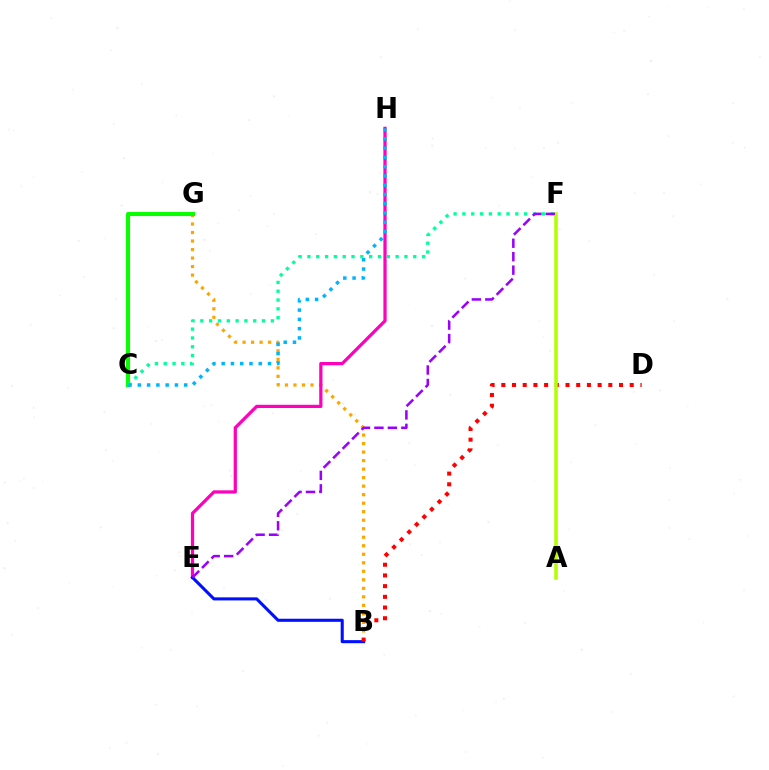{('B', 'G'): [{'color': '#ffa500', 'line_style': 'dotted', 'thickness': 2.31}], ('C', 'G'): [{'color': '#08ff00', 'line_style': 'solid', 'thickness': 2.94}], ('E', 'H'): [{'color': '#ff00bd', 'line_style': 'solid', 'thickness': 2.33}], ('C', 'F'): [{'color': '#00ff9d', 'line_style': 'dotted', 'thickness': 2.4}], ('B', 'E'): [{'color': '#0010ff', 'line_style': 'solid', 'thickness': 2.22}], ('B', 'D'): [{'color': '#ff0000', 'line_style': 'dotted', 'thickness': 2.91}], ('C', 'H'): [{'color': '#00b5ff', 'line_style': 'dotted', 'thickness': 2.52}], ('A', 'F'): [{'color': '#b3ff00', 'line_style': 'solid', 'thickness': 2.54}], ('E', 'F'): [{'color': '#9b00ff', 'line_style': 'dashed', 'thickness': 1.83}]}